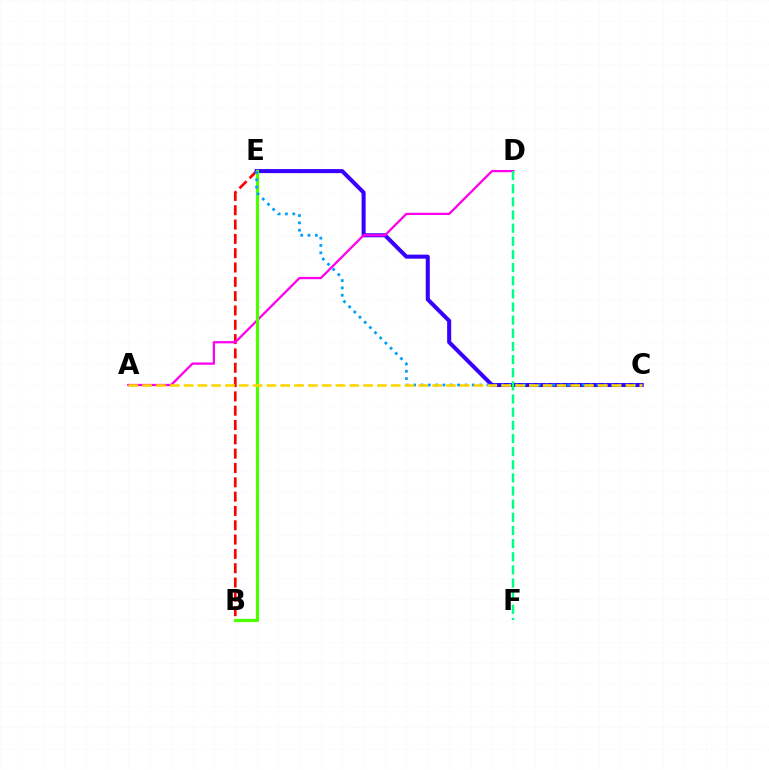{('B', 'E'): [{'color': '#ff0000', 'line_style': 'dashed', 'thickness': 1.95}, {'color': '#4fff00', 'line_style': 'solid', 'thickness': 2.31}], ('C', 'E'): [{'color': '#3700ff', 'line_style': 'solid', 'thickness': 2.91}, {'color': '#009eff', 'line_style': 'dotted', 'thickness': 1.99}], ('A', 'D'): [{'color': '#ff00ed', 'line_style': 'solid', 'thickness': 1.64}], ('D', 'F'): [{'color': '#00ff86', 'line_style': 'dashed', 'thickness': 1.79}], ('A', 'C'): [{'color': '#ffd500', 'line_style': 'dashed', 'thickness': 1.88}]}